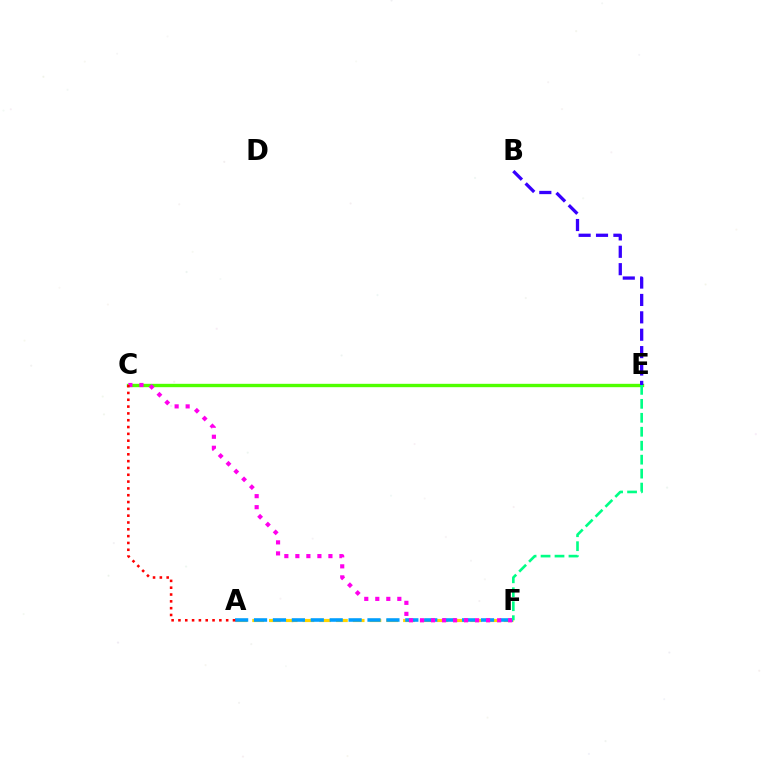{('C', 'E'): [{'color': '#4fff00', 'line_style': 'solid', 'thickness': 2.43}], ('A', 'F'): [{'color': '#ffd500', 'line_style': 'dashed', 'thickness': 2.28}, {'color': '#009eff', 'line_style': 'dashed', 'thickness': 2.57}], ('C', 'F'): [{'color': '#ff00ed', 'line_style': 'dotted', 'thickness': 2.99}], ('E', 'F'): [{'color': '#00ff86', 'line_style': 'dashed', 'thickness': 1.9}], ('A', 'C'): [{'color': '#ff0000', 'line_style': 'dotted', 'thickness': 1.85}], ('B', 'E'): [{'color': '#3700ff', 'line_style': 'dashed', 'thickness': 2.36}]}